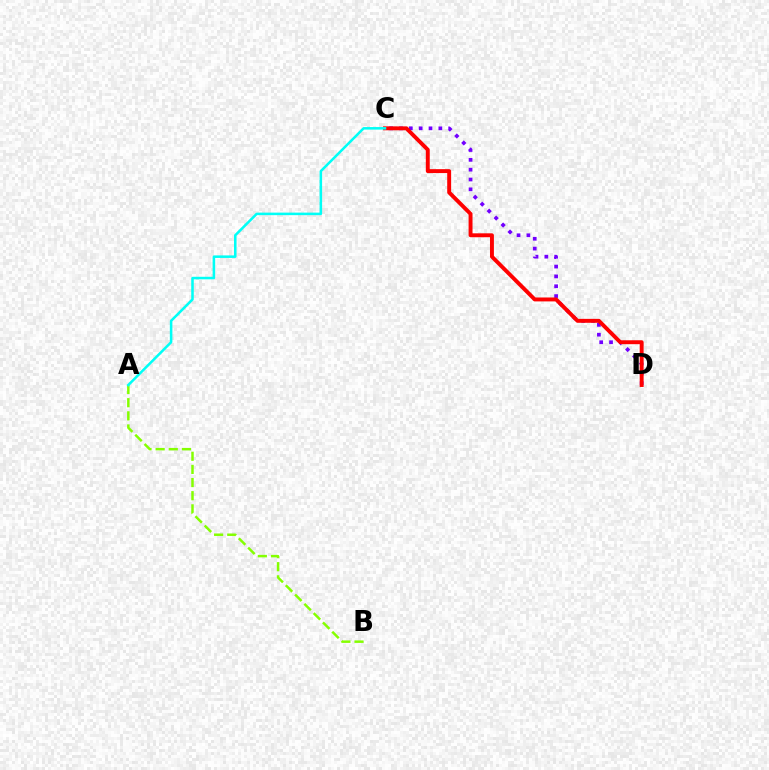{('C', 'D'): [{'color': '#7200ff', 'line_style': 'dotted', 'thickness': 2.67}, {'color': '#ff0000', 'line_style': 'solid', 'thickness': 2.82}], ('A', 'B'): [{'color': '#84ff00', 'line_style': 'dashed', 'thickness': 1.79}], ('A', 'C'): [{'color': '#00fff6', 'line_style': 'solid', 'thickness': 1.83}]}